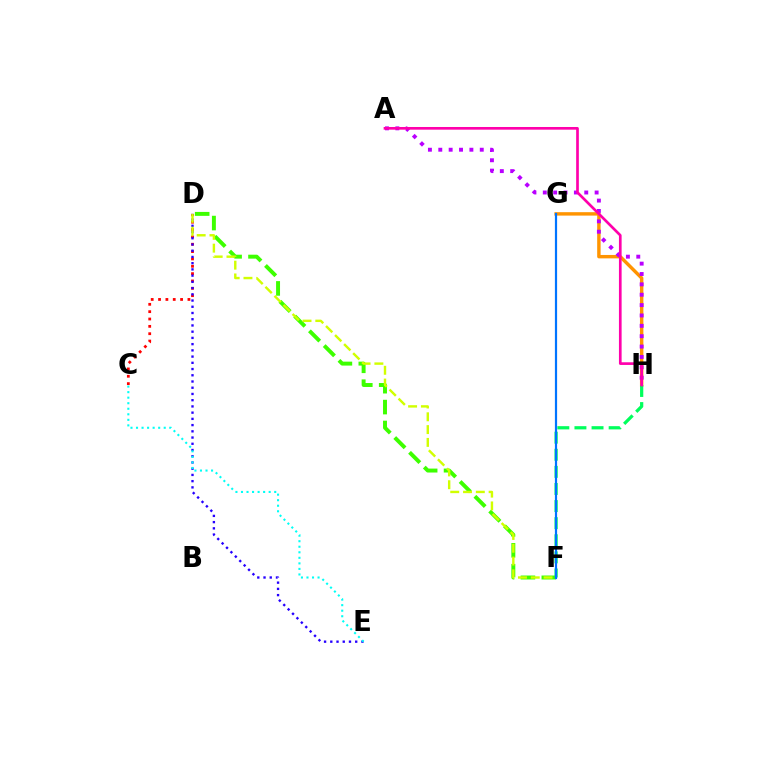{('G', 'H'): [{'color': '#ff9400', 'line_style': 'solid', 'thickness': 2.46}], ('A', 'H'): [{'color': '#b900ff', 'line_style': 'dotted', 'thickness': 2.82}, {'color': '#ff00ac', 'line_style': 'solid', 'thickness': 1.93}], ('D', 'F'): [{'color': '#3dff00', 'line_style': 'dashed', 'thickness': 2.84}, {'color': '#d1ff00', 'line_style': 'dashed', 'thickness': 1.74}], ('C', 'D'): [{'color': '#ff0000', 'line_style': 'dotted', 'thickness': 2.0}], ('D', 'E'): [{'color': '#2500ff', 'line_style': 'dotted', 'thickness': 1.69}], ('F', 'H'): [{'color': '#00ff5c', 'line_style': 'dashed', 'thickness': 2.32}], ('C', 'E'): [{'color': '#00fff6', 'line_style': 'dotted', 'thickness': 1.51}], ('F', 'G'): [{'color': '#0074ff', 'line_style': 'solid', 'thickness': 1.58}]}